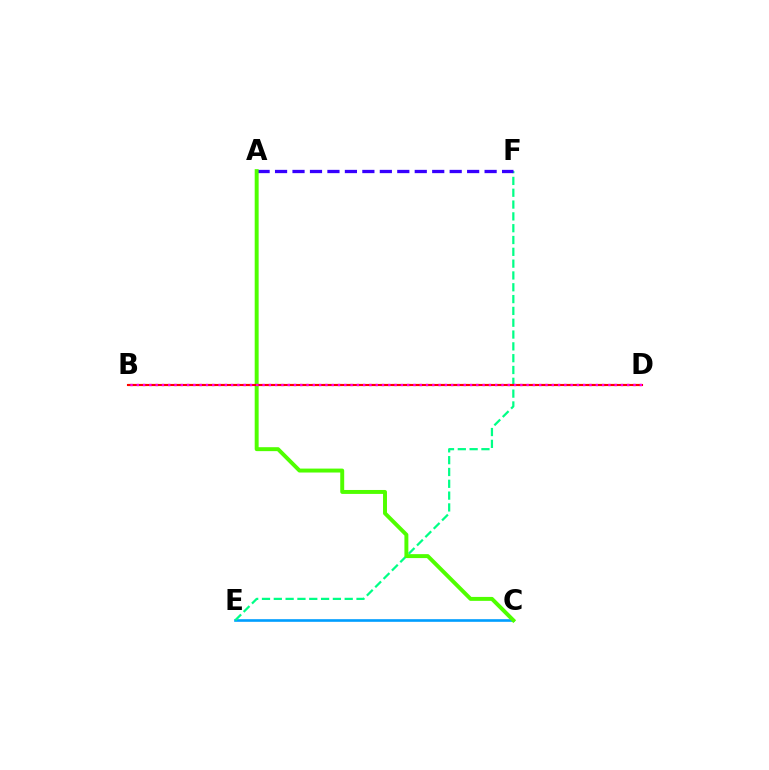{('B', 'D'): [{'color': '#ffd500', 'line_style': 'dashed', 'thickness': 1.56}, {'color': '#ff0000', 'line_style': 'solid', 'thickness': 1.51}, {'color': '#ff00ed', 'line_style': 'dotted', 'thickness': 1.71}], ('C', 'E'): [{'color': '#009eff', 'line_style': 'solid', 'thickness': 1.9}], ('E', 'F'): [{'color': '#00ff86', 'line_style': 'dashed', 'thickness': 1.61}], ('A', 'F'): [{'color': '#3700ff', 'line_style': 'dashed', 'thickness': 2.37}], ('A', 'C'): [{'color': '#4fff00', 'line_style': 'solid', 'thickness': 2.84}]}